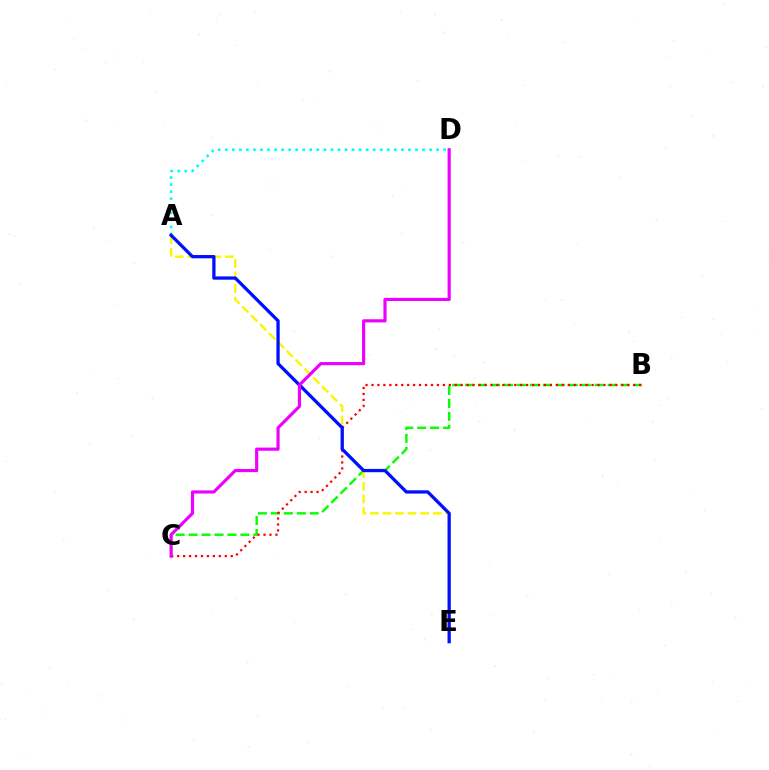{('B', 'C'): [{'color': '#08ff00', 'line_style': 'dashed', 'thickness': 1.76}, {'color': '#ff0000', 'line_style': 'dotted', 'thickness': 1.62}], ('A', 'E'): [{'color': '#fcf500', 'line_style': 'dashed', 'thickness': 1.71}, {'color': '#0010ff', 'line_style': 'solid', 'thickness': 2.36}], ('A', 'D'): [{'color': '#00fff6', 'line_style': 'dotted', 'thickness': 1.91}], ('C', 'D'): [{'color': '#ee00ff', 'line_style': 'solid', 'thickness': 2.27}]}